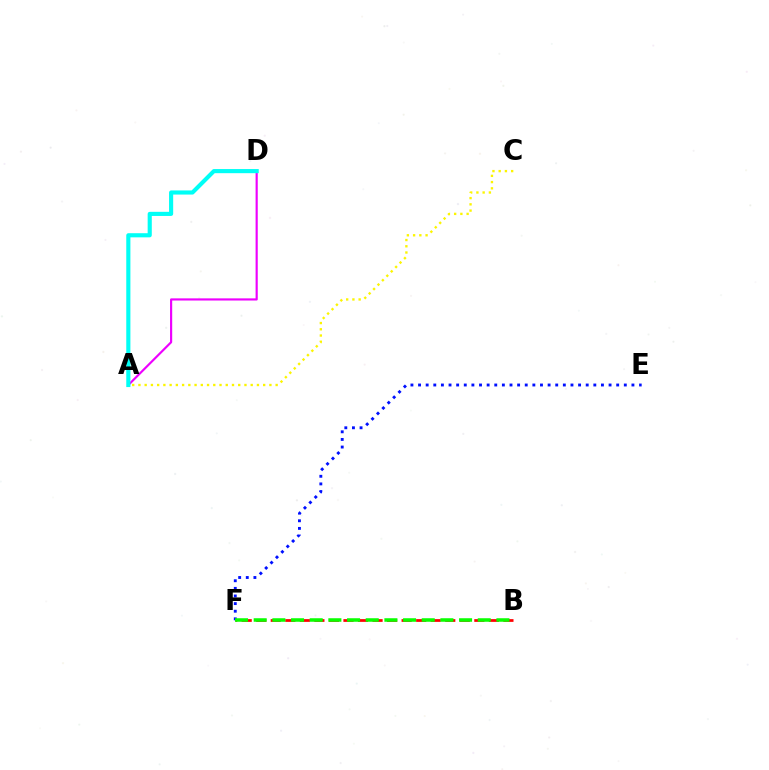{('A', 'C'): [{'color': '#fcf500', 'line_style': 'dotted', 'thickness': 1.69}], ('E', 'F'): [{'color': '#0010ff', 'line_style': 'dotted', 'thickness': 2.07}], ('B', 'F'): [{'color': '#ff0000', 'line_style': 'dashed', 'thickness': 1.98}, {'color': '#08ff00', 'line_style': 'dashed', 'thickness': 2.54}], ('A', 'D'): [{'color': '#ee00ff', 'line_style': 'solid', 'thickness': 1.56}, {'color': '#00fff6', 'line_style': 'solid', 'thickness': 2.97}]}